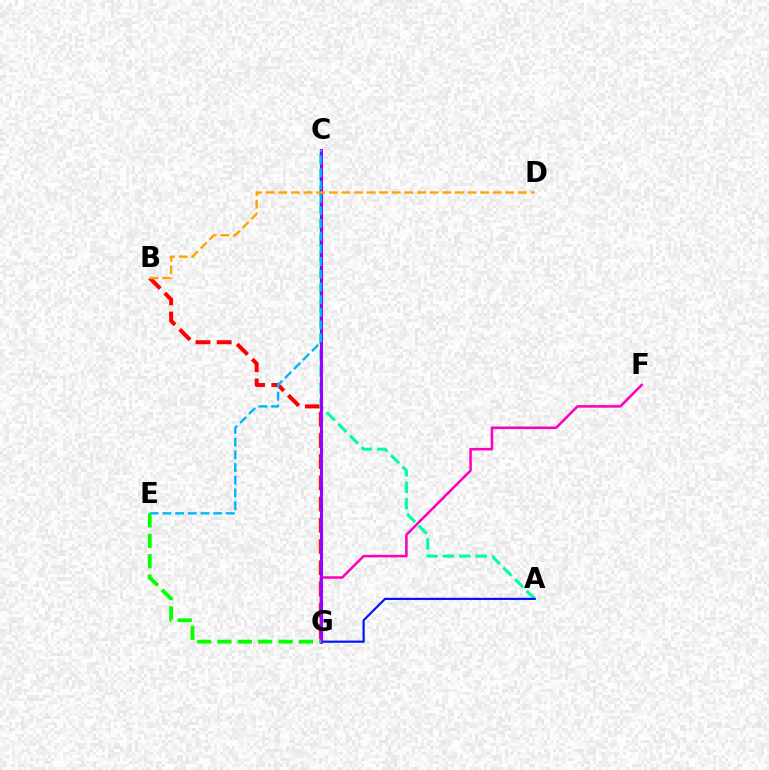{('B', 'G'): [{'color': '#ff0000', 'line_style': 'dashed', 'thickness': 2.88}], ('A', 'C'): [{'color': '#00ff9d', 'line_style': 'dashed', 'thickness': 2.23}], ('C', 'G'): [{'color': '#b3ff00', 'line_style': 'solid', 'thickness': 1.53}, {'color': '#9b00ff', 'line_style': 'solid', 'thickness': 2.2}], ('A', 'G'): [{'color': '#0010ff', 'line_style': 'solid', 'thickness': 1.55}], ('F', 'G'): [{'color': '#ff00bd', 'line_style': 'solid', 'thickness': 1.84}], ('C', 'E'): [{'color': '#00b5ff', 'line_style': 'dashed', 'thickness': 1.72}], ('B', 'D'): [{'color': '#ffa500', 'line_style': 'dashed', 'thickness': 1.71}], ('E', 'G'): [{'color': '#08ff00', 'line_style': 'dashed', 'thickness': 2.77}]}